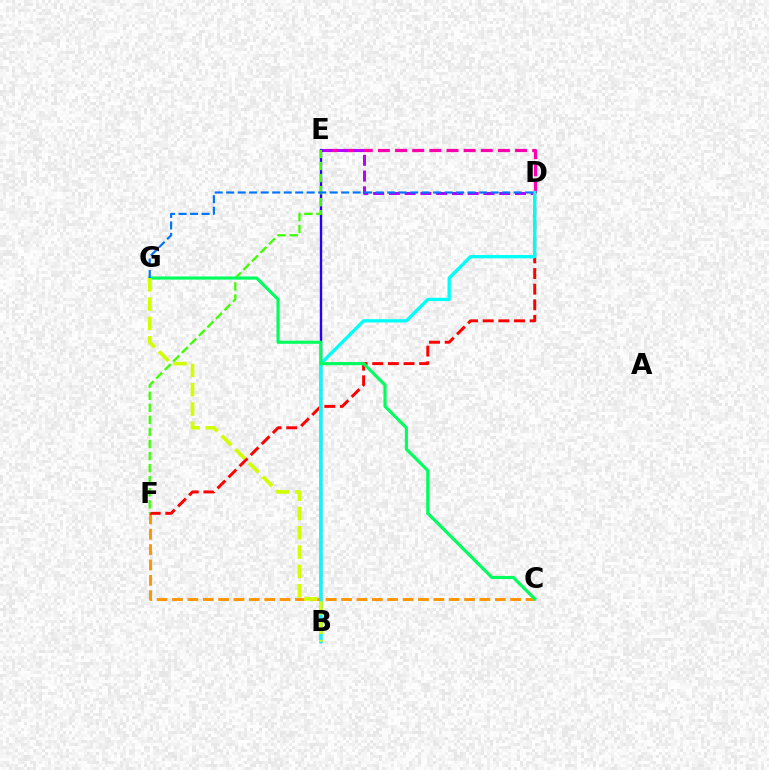{('C', 'F'): [{'color': '#ff9400', 'line_style': 'dashed', 'thickness': 2.09}], ('D', 'E'): [{'color': '#ff00ac', 'line_style': 'dashed', 'thickness': 2.33}, {'color': '#b900ff', 'line_style': 'dashed', 'thickness': 2.14}], ('D', 'F'): [{'color': '#ff0000', 'line_style': 'dashed', 'thickness': 2.12}], ('B', 'E'): [{'color': '#2500ff', 'line_style': 'solid', 'thickness': 1.72}], ('B', 'D'): [{'color': '#00fff6', 'line_style': 'solid', 'thickness': 2.38}], ('E', 'F'): [{'color': '#3dff00', 'line_style': 'dashed', 'thickness': 1.64}], ('C', 'G'): [{'color': '#00ff5c', 'line_style': 'solid', 'thickness': 2.26}], ('B', 'G'): [{'color': '#d1ff00', 'line_style': 'dashed', 'thickness': 2.62}], ('D', 'G'): [{'color': '#0074ff', 'line_style': 'dashed', 'thickness': 1.56}]}